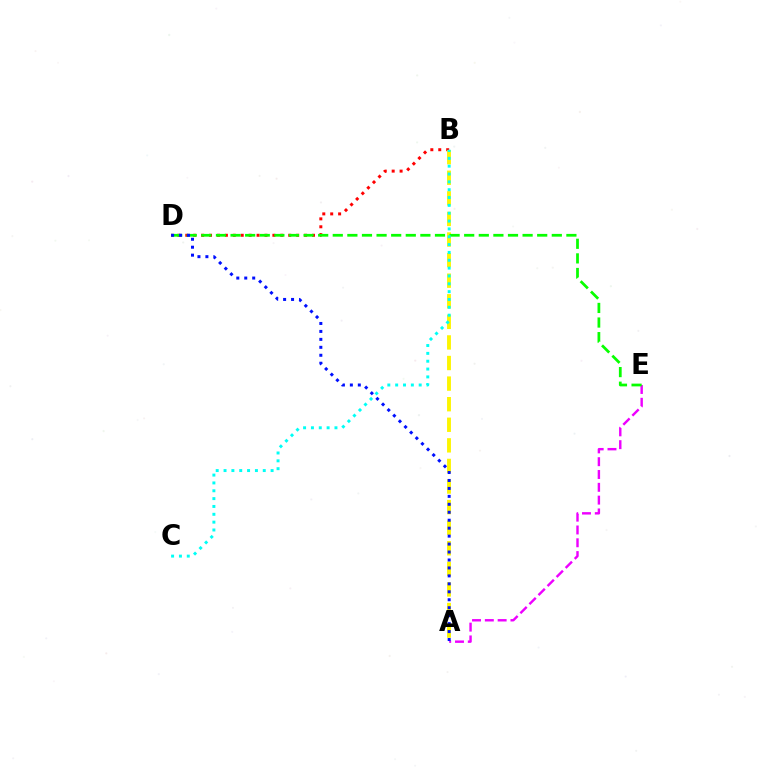{('A', 'E'): [{'color': '#ee00ff', 'line_style': 'dashed', 'thickness': 1.74}], ('B', 'D'): [{'color': '#ff0000', 'line_style': 'dotted', 'thickness': 2.15}], ('A', 'B'): [{'color': '#fcf500', 'line_style': 'dashed', 'thickness': 2.8}], ('D', 'E'): [{'color': '#08ff00', 'line_style': 'dashed', 'thickness': 1.98}], ('A', 'D'): [{'color': '#0010ff', 'line_style': 'dotted', 'thickness': 2.16}], ('B', 'C'): [{'color': '#00fff6', 'line_style': 'dotted', 'thickness': 2.13}]}